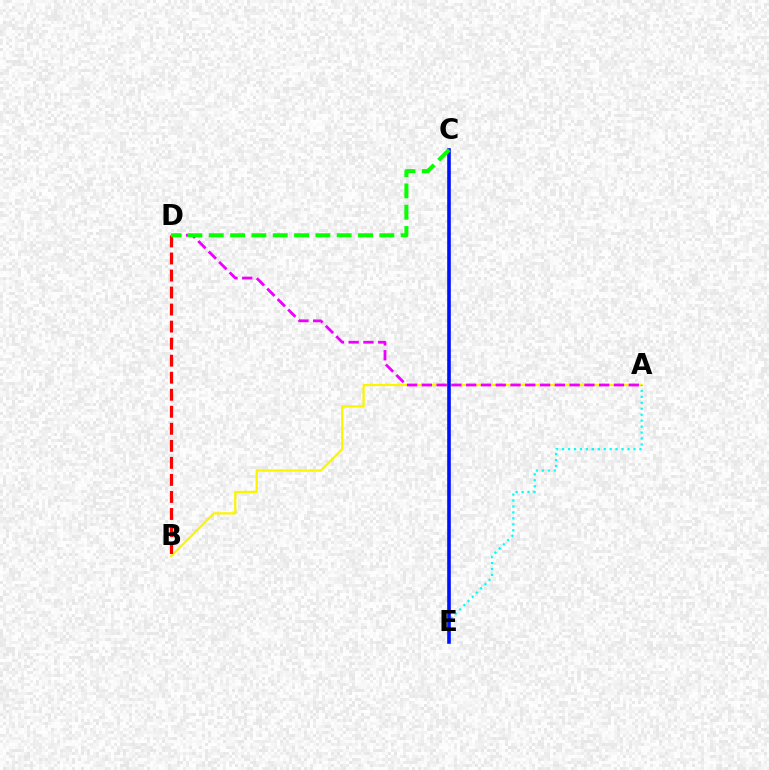{('A', 'B'): [{'color': '#fcf500', 'line_style': 'solid', 'thickness': 1.62}], ('A', 'E'): [{'color': '#00fff6', 'line_style': 'dotted', 'thickness': 1.62}], ('B', 'D'): [{'color': '#ff0000', 'line_style': 'dashed', 'thickness': 2.31}], ('A', 'D'): [{'color': '#ee00ff', 'line_style': 'dashed', 'thickness': 2.01}], ('C', 'E'): [{'color': '#0010ff', 'line_style': 'solid', 'thickness': 2.61}], ('C', 'D'): [{'color': '#08ff00', 'line_style': 'dashed', 'thickness': 2.9}]}